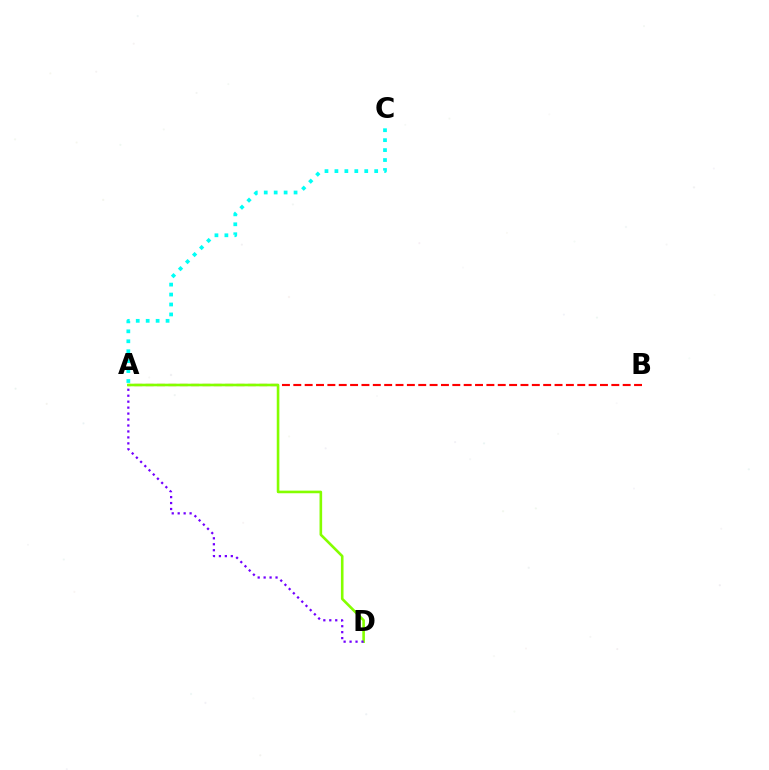{('A', 'C'): [{'color': '#00fff6', 'line_style': 'dotted', 'thickness': 2.7}], ('A', 'B'): [{'color': '#ff0000', 'line_style': 'dashed', 'thickness': 1.54}], ('A', 'D'): [{'color': '#84ff00', 'line_style': 'solid', 'thickness': 1.88}, {'color': '#7200ff', 'line_style': 'dotted', 'thickness': 1.62}]}